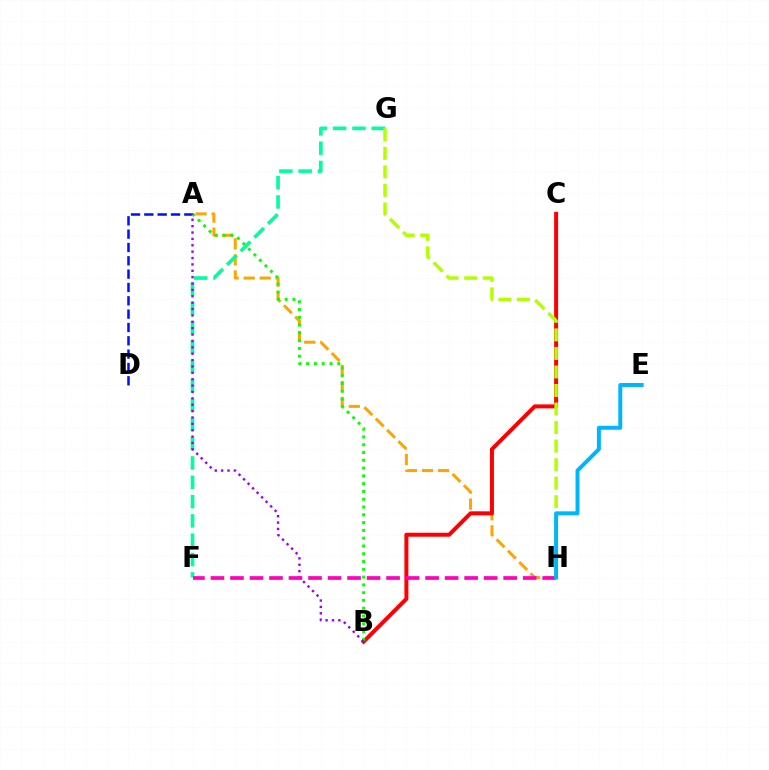{('A', 'D'): [{'color': '#0010ff', 'line_style': 'dashed', 'thickness': 1.81}], ('A', 'H'): [{'color': '#ffa500', 'line_style': 'dashed', 'thickness': 2.18}], ('B', 'C'): [{'color': '#ff0000', 'line_style': 'solid', 'thickness': 2.87}], ('A', 'B'): [{'color': '#08ff00', 'line_style': 'dotted', 'thickness': 2.12}, {'color': '#9b00ff', 'line_style': 'dotted', 'thickness': 1.73}], ('F', 'G'): [{'color': '#00ff9d', 'line_style': 'dashed', 'thickness': 2.62}], ('G', 'H'): [{'color': '#b3ff00', 'line_style': 'dashed', 'thickness': 2.52}], ('F', 'H'): [{'color': '#ff00bd', 'line_style': 'dashed', 'thickness': 2.65}], ('E', 'H'): [{'color': '#00b5ff', 'line_style': 'solid', 'thickness': 2.85}]}